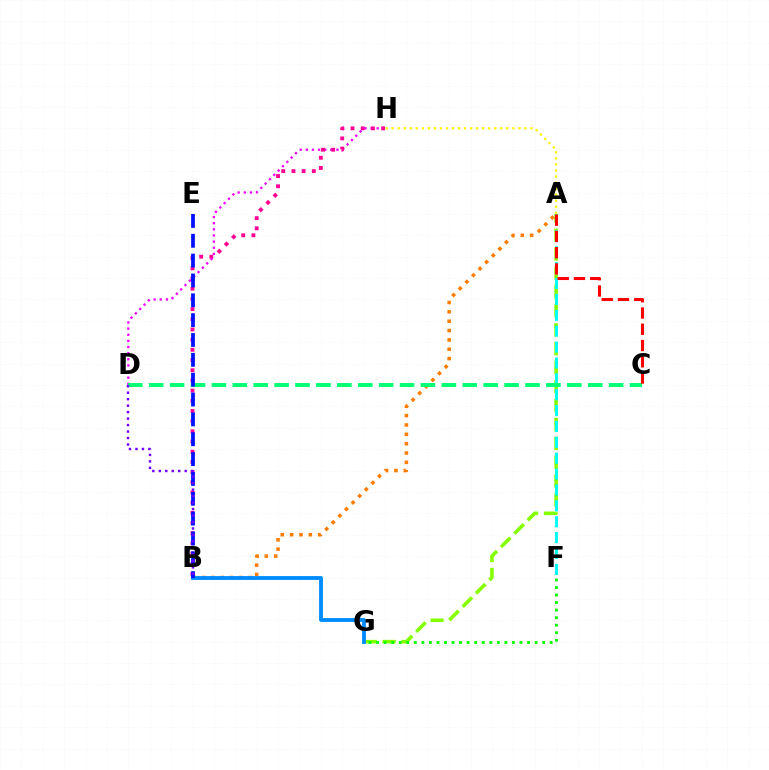{('A', 'G'): [{'color': '#84ff00', 'line_style': 'dashed', 'thickness': 2.57}], ('A', 'F'): [{'color': '#00fff6', 'line_style': 'dashed', 'thickness': 2.16}], ('A', 'B'): [{'color': '#ff7c00', 'line_style': 'dotted', 'thickness': 2.54}], ('F', 'G'): [{'color': '#08ff00', 'line_style': 'dotted', 'thickness': 2.05}], ('D', 'H'): [{'color': '#ee00ff', 'line_style': 'dotted', 'thickness': 1.67}], ('C', 'D'): [{'color': '#00ff74', 'line_style': 'dashed', 'thickness': 2.84}], ('A', 'C'): [{'color': '#ff0000', 'line_style': 'dashed', 'thickness': 2.21}], ('B', 'G'): [{'color': '#008cff', 'line_style': 'solid', 'thickness': 2.77}], ('B', 'H'): [{'color': '#ff0094', 'line_style': 'dotted', 'thickness': 2.77}], ('A', 'H'): [{'color': '#fcf500', 'line_style': 'dotted', 'thickness': 1.64}], ('B', 'E'): [{'color': '#0010ff', 'line_style': 'dashed', 'thickness': 2.7}], ('B', 'D'): [{'color': '#7200ff', 'line_style': 'dotted', 'thickness': 1.76}]}